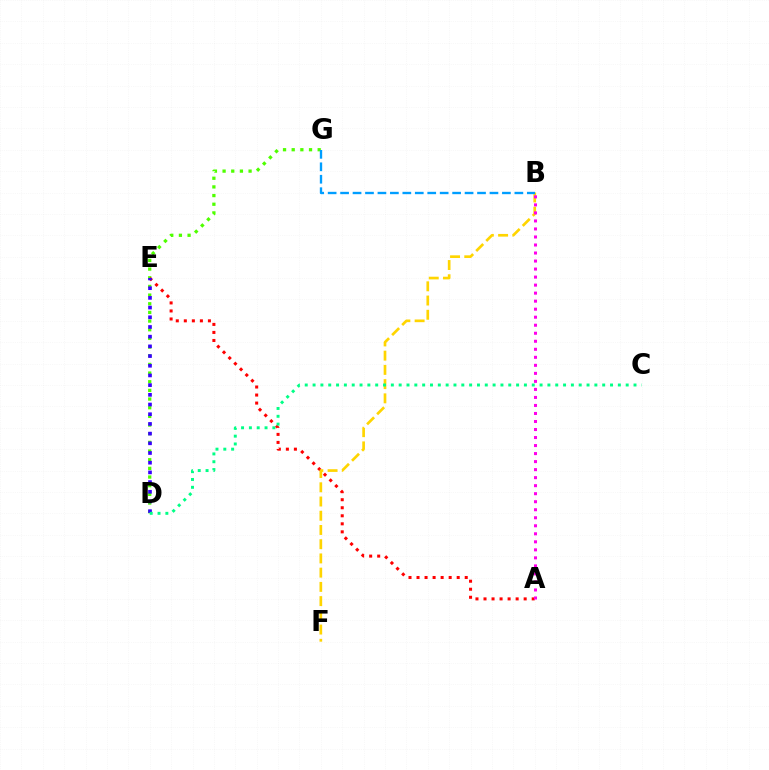{('D', 'G'): [{'color': '#4fff00', 'line_style': 'dotted', 'thickness': 2.35}], ('A', 'E'): [{'color': '#ff0000', 'line_style': 'dotted', 'thickness': 2.18}], ('D', 'E'): [{'color': '#3700ff', 'line_style': 'dotted', 'thickness': 2.63}], ('B', 'F'): [{'color': '#ffd500', 'line_style': 'dashed', 'thickness': 1.93}], ('A', 'B'): [{'color': '#ff00ed', 'line_style': 'dotted', 'thickness': 2.18}], ('C', 'D'): [{'color': '#00ff86', 'line_style': 'dotted', 'thickness': 2.13}], ('B', 'G'): [{'color': '#009eff', 'line_style': 'dashed', 'thickness': 1.69}]}